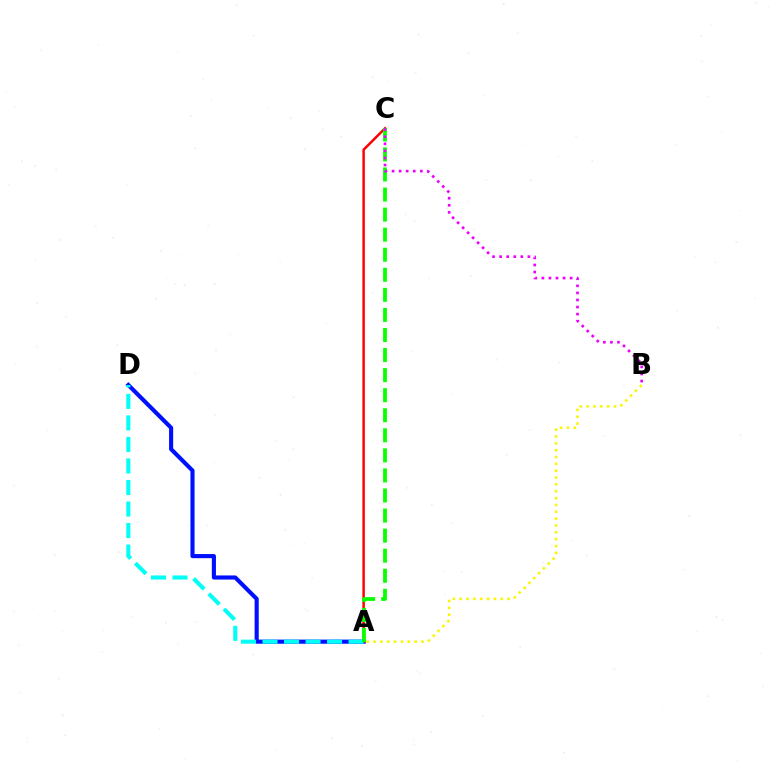{('A', 'D'): [{'color': '#0010ff', 'line_style': 'solid', 'thickness': 2.97}, {'color': '#00fff6', 'line_style': 'dashed', 'thickness': 2.92}], ('A', 'C'): [{'color': '#ff0000', 'line_style': 'solid', 'thickness': 1.78}, {'color': '#08ff00', 'line_style': 'dashed', 'thickness': 2.73}], ('B', 'C'): [{'color': '#ee00ff', 'line_style': 'dotted', 'thickness': 1.92}], ('A', 'B'): [{'color': '#fcf500', 'line_style': 'dotted', 'thickness': 1.86}]}